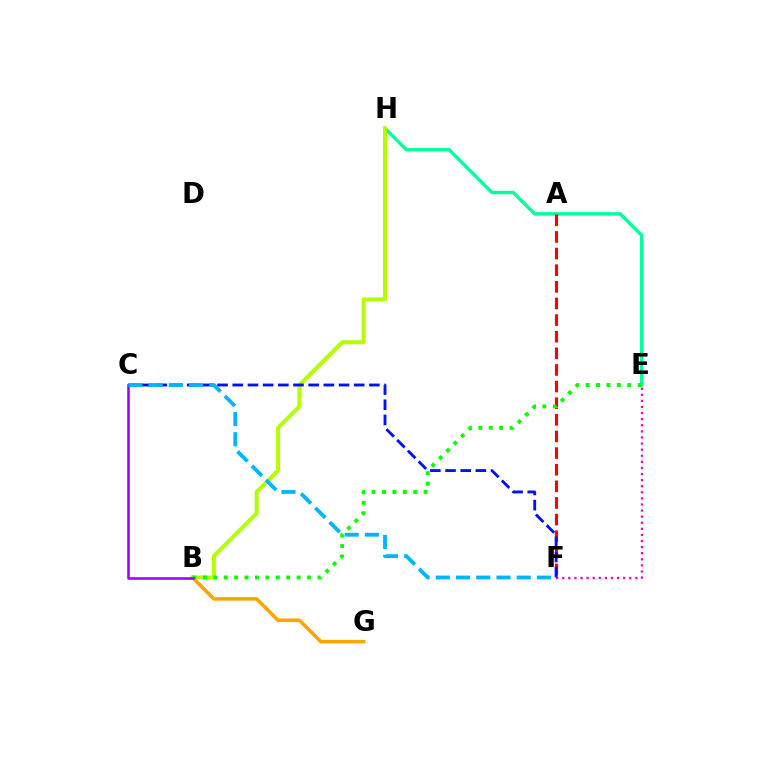{('E', 'H'): [{'color': '#00ff9d', 'line_style': 'solid', 'thickness': 2.46}], ('B', 'G'): [{'color': '#ffa500', 'line_style': 'solid', 'thickness': 2.58}], ('E', 'F'): [{'color': '#ff00bd', 'line_style': 'dotted', 'thickness': 1.66}], ('B', 'H'): [{'color': '#b3ff00', 'line_style': 'solid', 'thickness': 2.87}], ('A', 'F'): [{'color': '#ff0000', 'line_style': 'dashed', 'thickness': 2.26}], ('B', 'E'): [{'color': '#08ff00', 'line_style': 'dotted', 'thickness': 2.83}], ('B', 'C'): [{'color': '#9b00ff', 'line_style': 'solid', 'thickness': 1.84}], ('C', 'F'): [{'color': '#0010ff', 'line_style': 'dashed', 'thickness': 2.06}, {'color': '#00b5ff', 'line_style': 'dashed', 'thickness': 2.75}]}